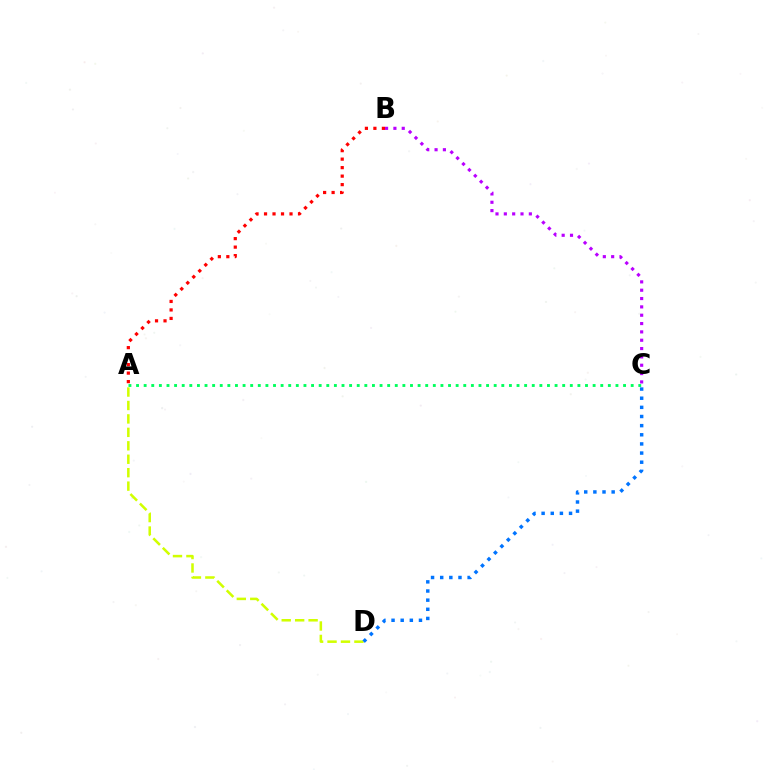{('B', 'C'): [{'color': '#b900ff', 'line_style': 'dotted', 'thickness': 2.27}], ('A', 'D'): [{'color': '#d1ff00', 'line_style': 'dashed', 'thickness': 1.83}], ('C', 'D'): [{'color': '#0074ff', 'line_style': 'dotted', 'thickness': 2.48}], ('A', 'C'): [{'color': '#00ff5c', 'line_style': 'dotted', 'thickness': 2.07}], ('A', 'B'): [{'color': '#ff0000', 'line_style': 'dotted', 'thickness': 2.31}]}